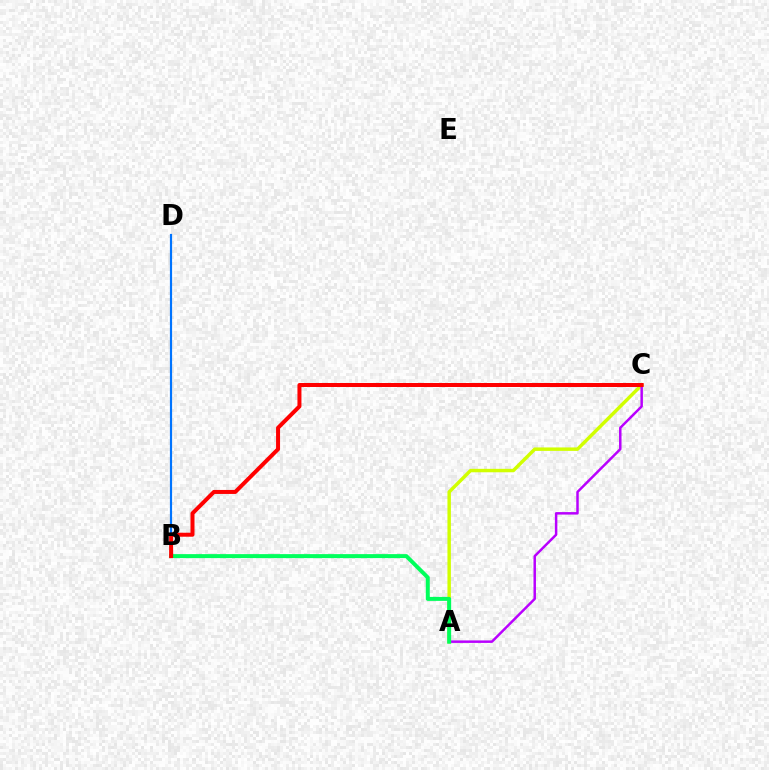{('A', 'C'): [{'color': '#d1ff00', 'line_style': 'solid', 'thickness': 2.48}, {'color': '#b900ff', 'line_style': 'solid', 'thickness': 1.79}], ('B', 'D'): [{'color': '#0074ff', 'line_style': 'solid', 'thickness': 1.58}], ('A', 'B'): [{'color': '#00ff5c', 'line_style': 'solid', 'thickness': 2.86}], ('B', 'C'): [{'color': '#ff0000', 'line_style': 'solid', 'thickness': 2.88}]}